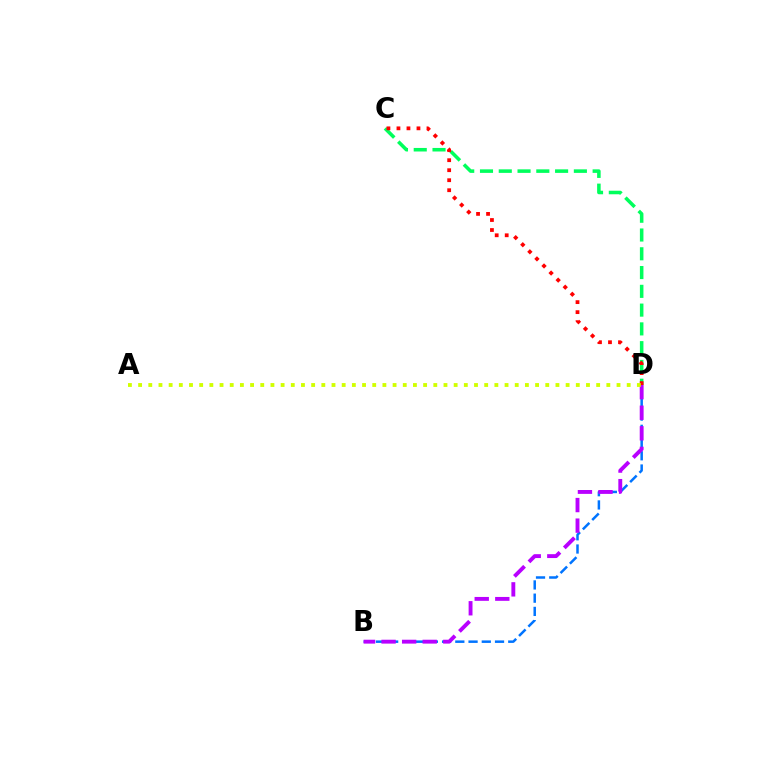{('C', 'D'): [{'color': '#00ff5c', 'line_style': 'dashed', 'thickness': 2.55}, {'color': '#ff0000', 'line_style': 'dotted', 'thickness': 2.72}], ('B', 'D'): [{'color': '#0074ff', 'line_style': 'dashed', 'thickness': 1.8}, {'color': '#b900ff', 'line_style': 'dashed', 'thickness': 2.79}], ('A', 'D'): [{'color': '#d1ff00', 'line_style': 'dotted', 'thickness': 2.77}]}